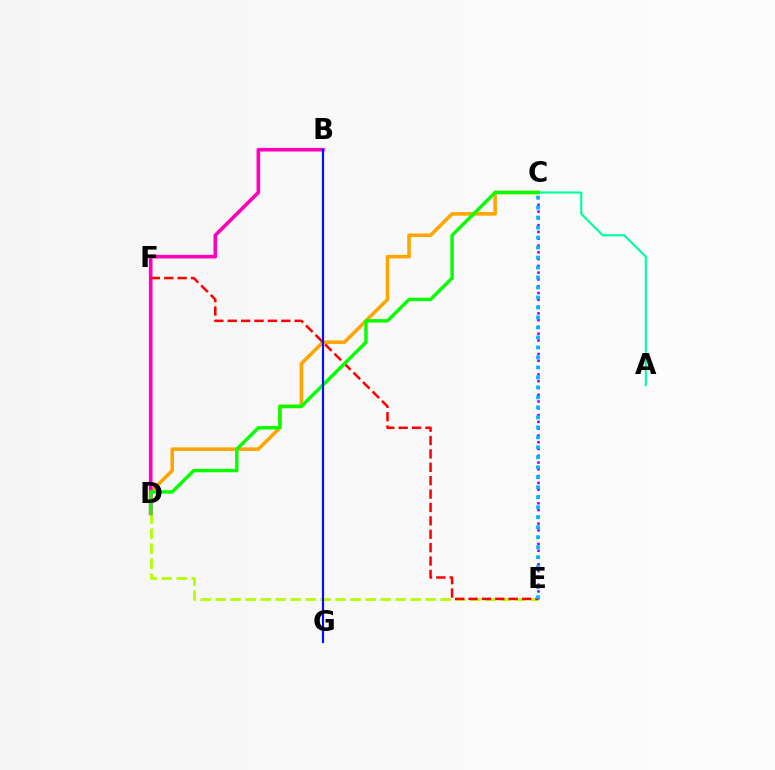{('D', 'E'): [{'color': '#b3ff00', 'line_style': 'dashed', 'thickness': 2.04}], ('C', 'D'): [{'color': '#ffa500', 'line_style': 'solid', 'thickness': 2.58}, {'color': '#08ff00', 'line_style': 'solid', 'thickness': 2.46}], ('A', 'C'): [{'color': '#00ff9d', 'line_style': 'solid', 'thickness': 1.55}], ('B', 'D'): [{'color': '#ff00bd', 'line_style': 'solid', 'thickness': 2.6}], ('C', 'E'): [{'color': '#9b00ff', 'line_style': 'dotted', 'thickness': 1.84}, {'color': '#00b5ff', 'line_style': 'dotted', 'thickness': 2.71}], ('E', 'F'): [{'color': '#ff0000', 'line_style': 'dashed', 'thickness': 1.82}], ('B', 'G'): [{'color': '#0010ff', 'line_style': 'solid', 'thickness': 1.56}]}